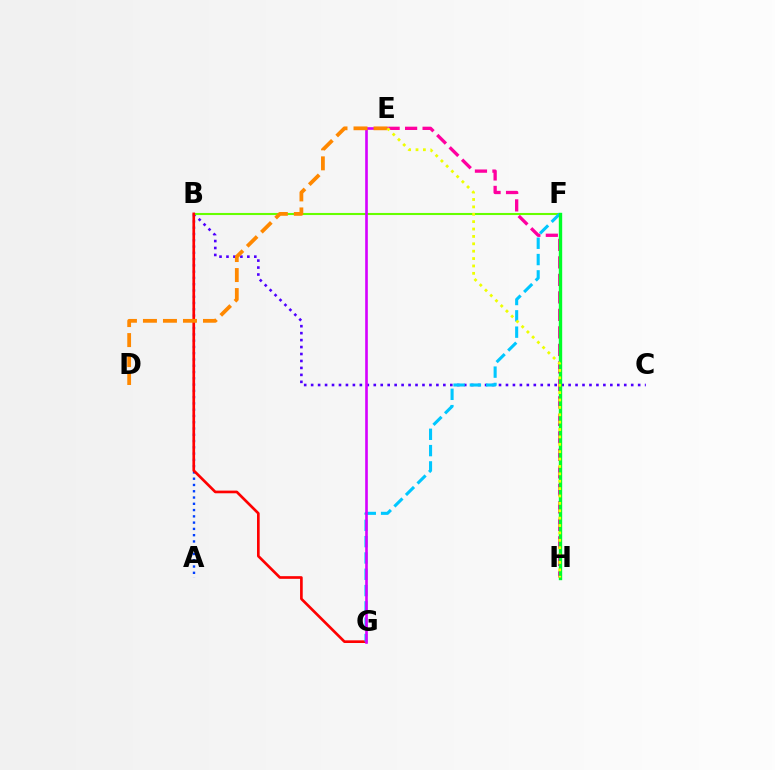{('B', 'C'): [{'color': '#4f00ff', 'line_style': 'dotted', 'thickness': 1.89}], ('E', 'H'): [{'color': '#ff00a0', 'line_style': 'dashed', 'thickness': 2.38}, {'color': '#eeff00', 'line_style': 'dotted', 'thickness': 2.01}], ('A', 'B'): [{'color': '#003fff', 'line_style': 'dotted', 'thickness': 1.7}], ('B', 'F'): [{'color': '#66ff00', 'line_style': 'solid', 'thickness': 1.5}], ('F', 'H'): [{'color': '#00ffaf', 'line_style': 'dashed', 'thickness': 2.16}, {'color': '#00ff27', 'line_style': 'solid', 'thickness': 2.43}], ('B', 'G'): [{'color': '#ff0000', 'line_style': 'solid', 'thickness': 1.92}], ('F', 'G'): [{'color': '#00c7ff', 'line_style': 'dashed', 'thickness': 2.22}], ('E', 'G'): [{'color': '#d600ff', 'line_style': 'solid', 'thickness': 1.89}], ('D', 'E'): [{'color': '#ff8800', 'line_style': 'dashed', 'thickness': 2.72}]}